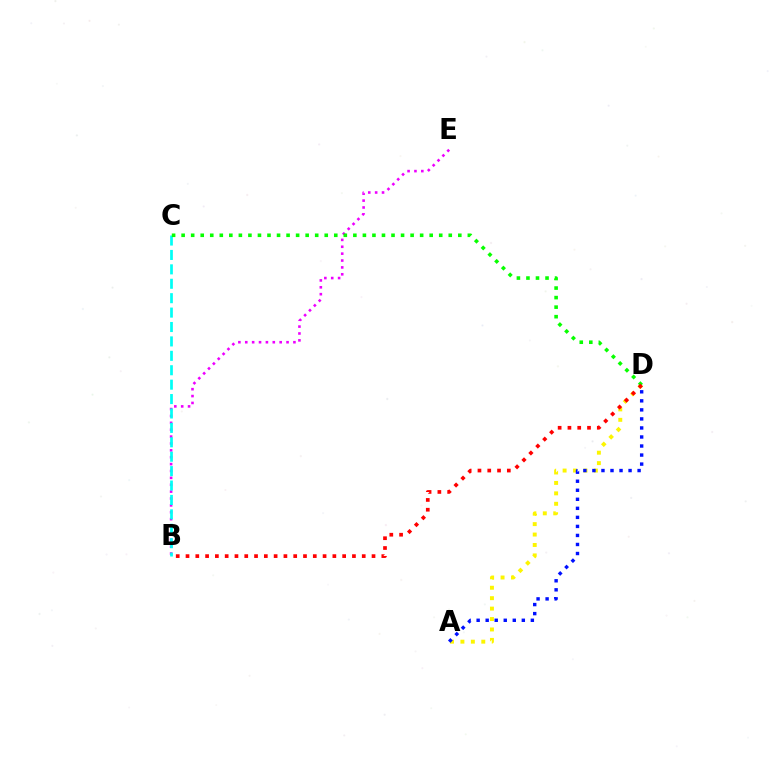{('B', 'E'): [{'color': '#ee00ff', 'line_style': 'dotted', 'thickness': 1.87}], ('B', 'C'): [{'color': '#00fff6', 'line_style': 'dashed', 'thickness': 1.96}], ('A', 'D'): [{'color': '#fcf500', 'line_style': 'dotted', 'thickness': 2.83}, {'color': '#0010ff', 'line_style': 'dotted', 'thickness': 2.45}], ('C', 'D'): [{'color': '#08ff00', 'line_style': 'dotted', 'thickness': 2.59}], ('B', 'D'): [{'color': '#ff0000', 'line_style': 'dotted', 'thickness': 2.66}]}